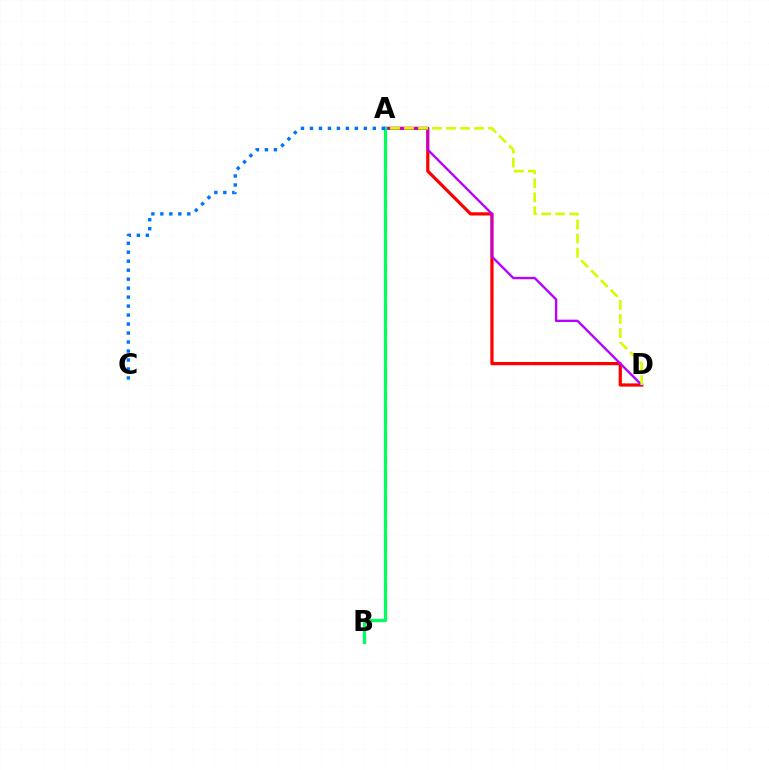{('A', 'D'): [{'color': '#ff0000', 'line_style': 'solid', 'thickness': 2.32}, {'color': '#b900ff', 'line_style': 'solid', 'thickness': 1.69}, {'color': '#d1ff00', 'line_style': 'dashed', 'thickness': 1.9}], ('A', 'B'): [{'color': '#00ff5c', 'line_style': 'solid', 'thickness': 2.35}], ('A', 'C'): [{'color': '#0074ff', 'line_style': 'dotted', 'thickness': 2.44}]}